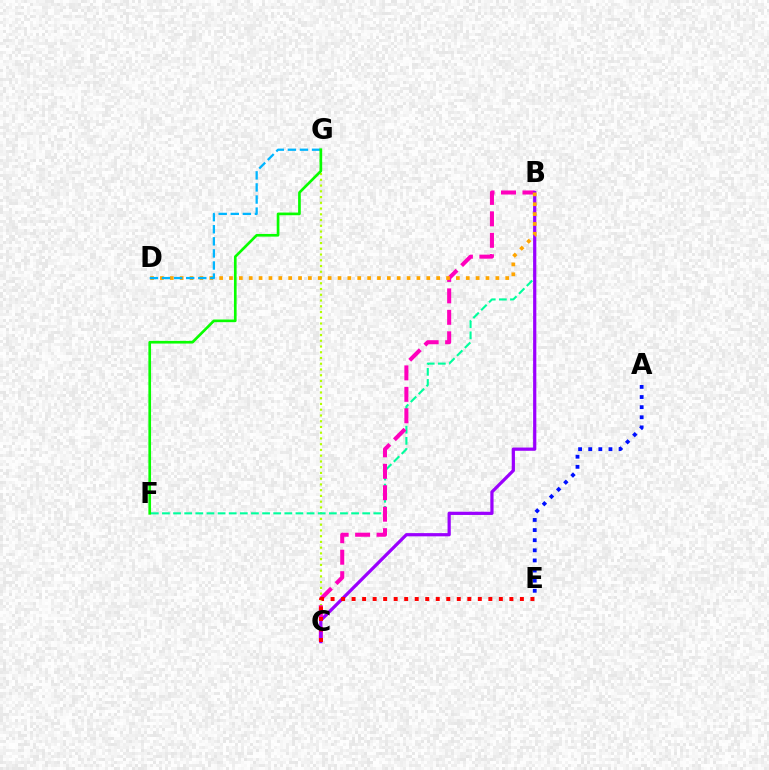{('C', 'G'): [{'color': '#b3ff00', 'line_style': 'dotted', 'thickness': 1.56}], ('B', 'F'): [{'color': '#00ff9d', 'line_style': 'dashed', 'thickness': 1.51}], ('A', 'E'): [{'color': '#0010ff', 'line_style': 'dotted', 'thickness': 2.75}], ('B', 'C'): [{'color': '#ff00bd', 'line_style': 'dashed', 'thickness': 2.91}, {'color': '#9b00ff', 'line_style': 'solid', 'thickness': 2.32}], ('B', 'D'): [{'color': '#ffa500', 'line_style': 'dotted', 'thickness': 2.68}], ('D', 'G'): [{'color': '#00b5ff', 'line_style': 'dashed', 'thickness': 1.64}], ('F', 'G'): [{'color': '#08ff00', 'line_style': 'solid', 'thickness': 1.92}], ('C', 'E'): [{'color': '#ff0000', 'line_style': 'dotted', 'thickness': 2.86}]}